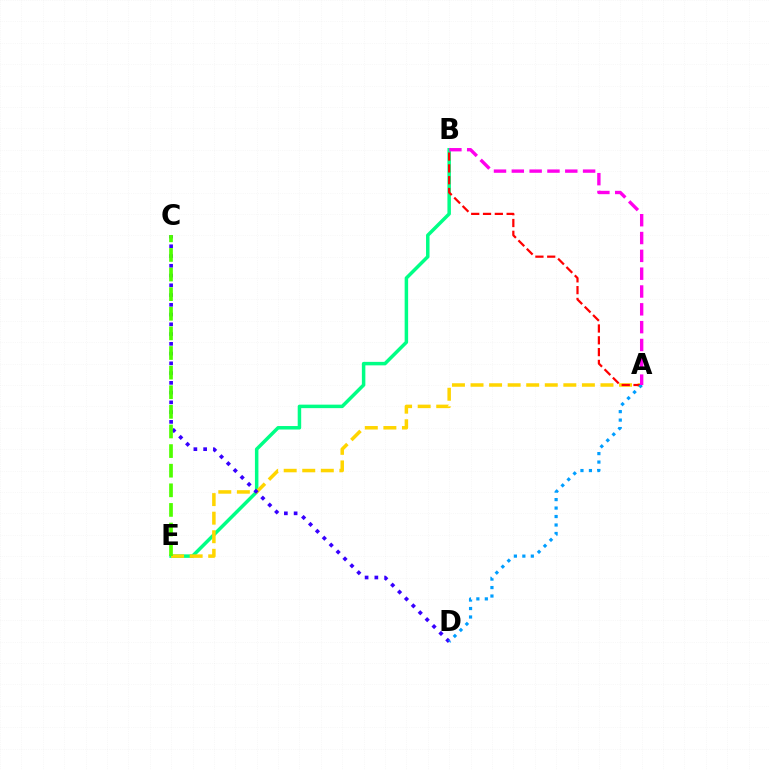{('B', 'E'): [{'color': '#00ff86', 'line_style': 'solid', 'thickness': 2.51}], ('A', 'E'): [{'color': '#ffd500', 'line_style': 'dashed', 'thickness': 2.52}], ('A', 'B'): [{'color': '#ff0000', 'line_style': 'dashed', 'thickness': 1.6}, {'color': '#ff00ed', 'line_style': 'dashed', 'thickness': 2.42}], ('C', 'D'): [{'color': '#3700ff', 'line_style': 'dotted', 'thickness': 2.65}], ('A', 'D'): [{'color': '#009eff', 'line_style': 'dotted', 'thickness': 2.3}], ('C', 'E'): [{'color': '#4fff00', 'line_style': 'dashed', 'thickness': 2.66}]}